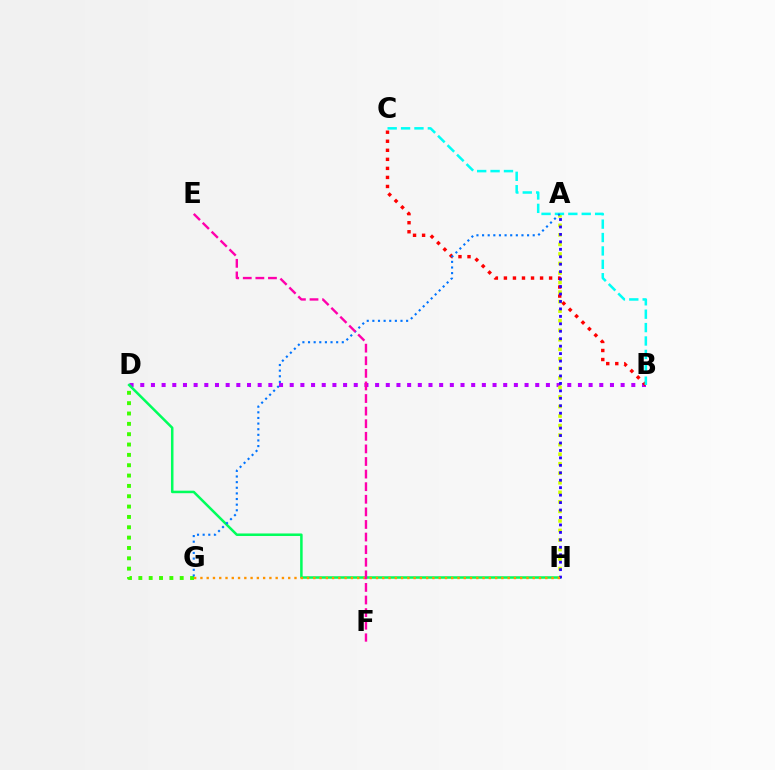{('B', 'D'): [{'color': '#b900ff', 'line_style': 'dotted', 'thickness': 2.9}], ('D', 'G'): [{'color': '#3dff00', 'line_style': 'dotted', 'thickness': 2.81}], ('B', 'C'): [{'color': '#ff0000', 'line_style': 'dotted', 'thickness': 2.46}, {'color': '#00fff6', 'line_style': 'dashed', 'thickness': 1.82}], ('D', 'H'): [{'color': '#00ff5c', 'line_style': 'solid', 'thickness': 1.82}], ('A', 'H'): [{'color': '#d1ff00', 'line_style': 'dotted', 'thickness': 2.59}, {'color': '#2500ff', 'line_style': 'dotted', 'thickness': 2.02}], ('G', 'H'): [{'color': '#ff9400', 'line_style': 'dotted', 'thickness': 1.7}], ('A', 'G'): [{'color': '#0074ff', 'line_style': 'dotted', 'thickness': 1.53}], ('E', 'F'): [{'color': '#ff00ac', 'line_style': 'dashed', 'thickness': 1.71}]}